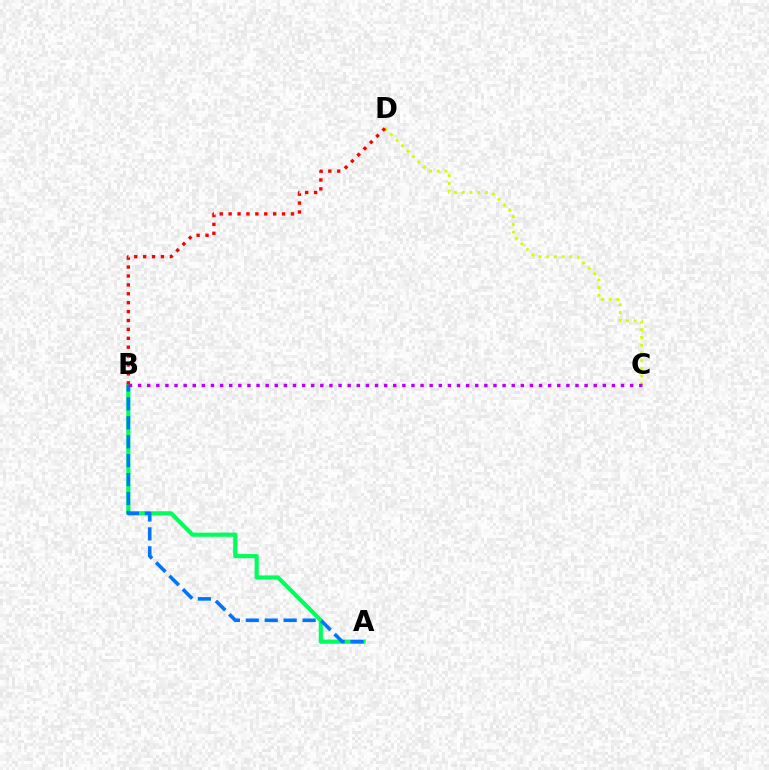{('C', 'D'): [{'color': '#d1ff00', 'line_style': 'dotted', 'thickness': 2.1}], ('A', 'B'): [{'color': '#00ff5c', 'line_style': 'solid', 'thickness': 2.99}, {'color': '#0074ff', 'line_style': 'dashed', 'thickness': 2.57}], ('B', 'C'): [{'color': '#b900ff', 'line_style': 'dotted', 'thickness': 2.48}], ('B', 'D'): [{'color': '#ff0000', 'line_style': 'dotted', 'thickness': 2.42}]}